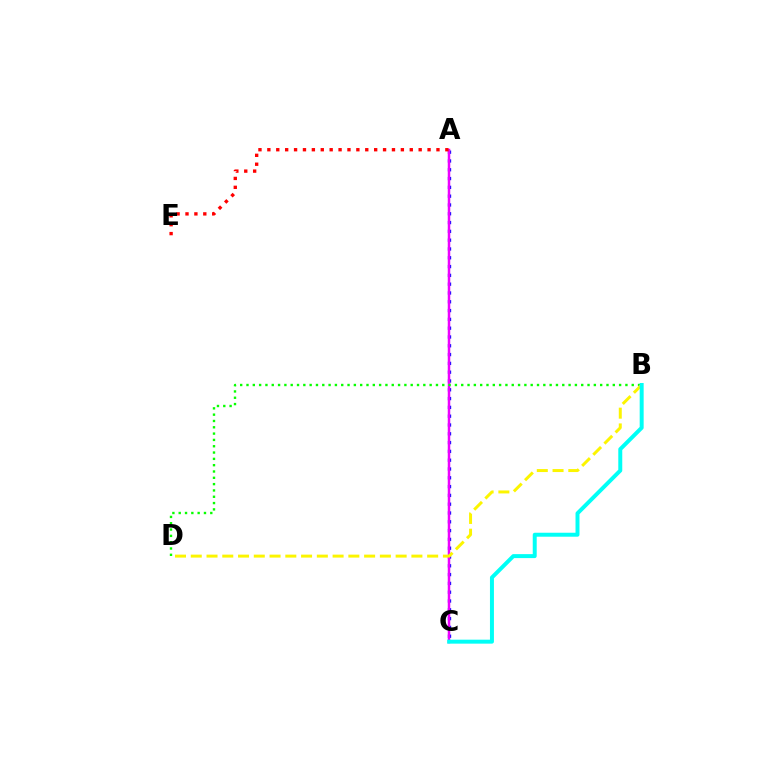{('A', 'C'): [{'color': '#0010ff', 'line_style': 'dotted', 'thickness': 2.39}, {'color': '#ee00ff', 'line_style': 'solid', 'thickness': 1.8}], ('B', 'D'): [{'color': '#08ff00', 'line_style': 'dotted', 'thickness': 1.72}, {'color': '#fcf500', 'line_style': 'dashed', 'thickness': 2.14}], ('A', 'E'): [{'color': '#ff0000', 'line_style': 'dotted', 'thickness': 2.42}], ('B', 'C'): [{'color': '#00fff6', 'line_style': 'solid', 'thickness': 2.86}]}